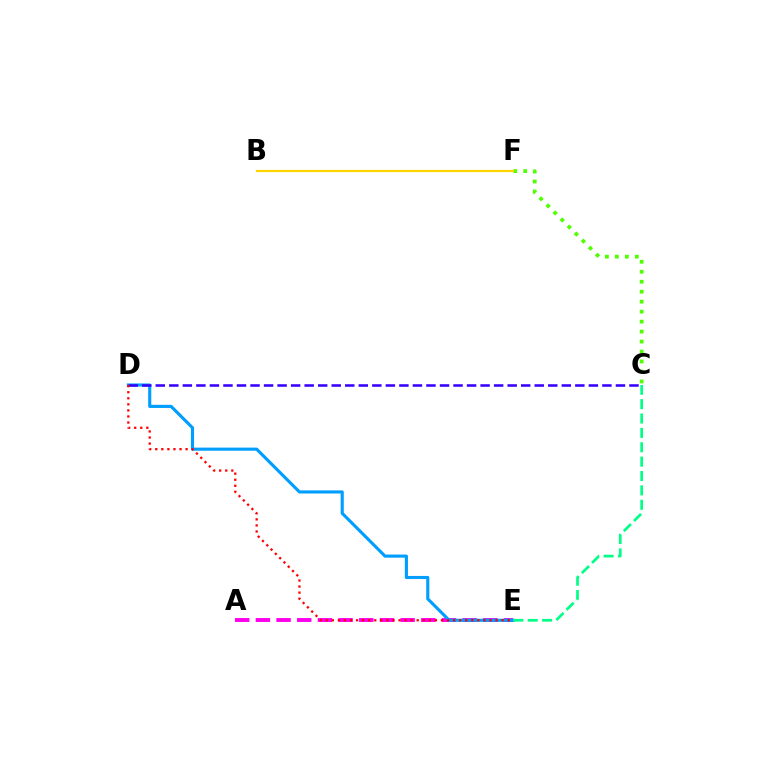{('A', 'E'): [{'color': '#ff00ed', 'line_style': 'dashed', 'thickness': 2.81}], ('D', 'E'): [{'color': '#009eff', 'line_style': 'solid', 'thickness': 2.24}, {'color': '#ff0000', 'line_style': 'dotted', 'thickness': 1.65}], ('C', 'F'): [{'color': '#4fff00', 'line_style': 'dotted', 'thickness': 2.71}], ('C', 'D'): [{'color': '#3700ff', 'line_style': 'dashed', 'thickness': 1.84}], ('C', 'E'): [{'color': '#00ff86', 'line_style': 'dashed', 'thickness': 1.95}], ('B', 'F'): [{'color': '#ffd500', 'line_style': 'solid', 'thickness': 1.63}]}